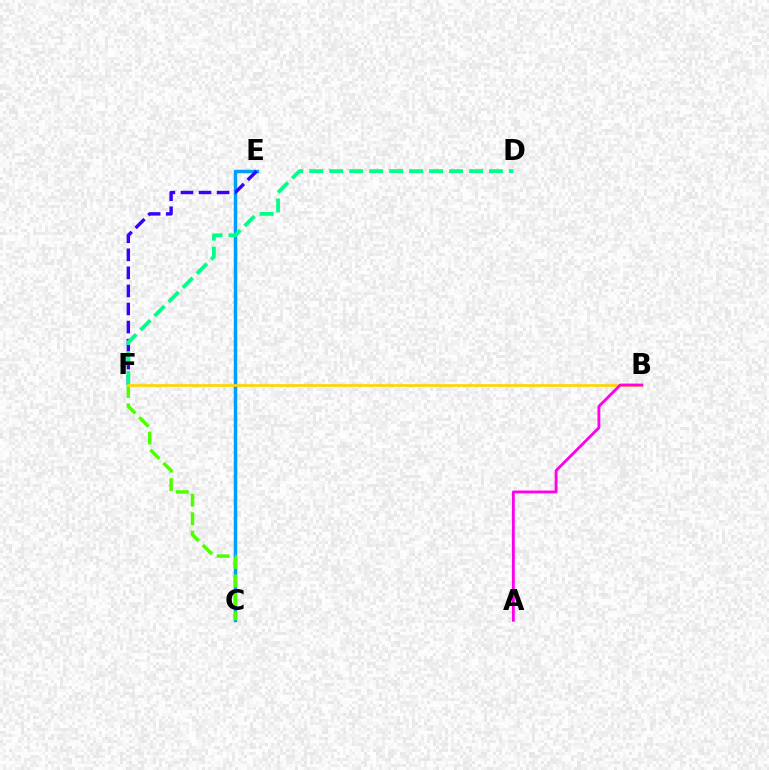{('C', 'E'): [{'color': '#ff0000', 'line_style': 'dotted', 'thickness': 1.97}, {'color': '#009eff', 'line_style': 'solid', 'thickness': 2.5}], ('E', 'F'): [{'color': '#3700ff', 'line_style': 'dashed', 'thickness': 2.45}], ('D', 'F'): [{'color': '#00ff86', 'line_style': 'dashed', 'thickness': 2.71}], ('C', 'F'): [{'color': '#4fff00', 'line_style': 'dashed', 'thickness': 2.51}], ('B', 'F'): [{'color': '#ffd500', 'line_style': 'solid', 'thickness': 1.93}], ('A', 'B'): [{'color': '#ff00ed', 'line_style': 'solid', 'thickness': 2.05}]}